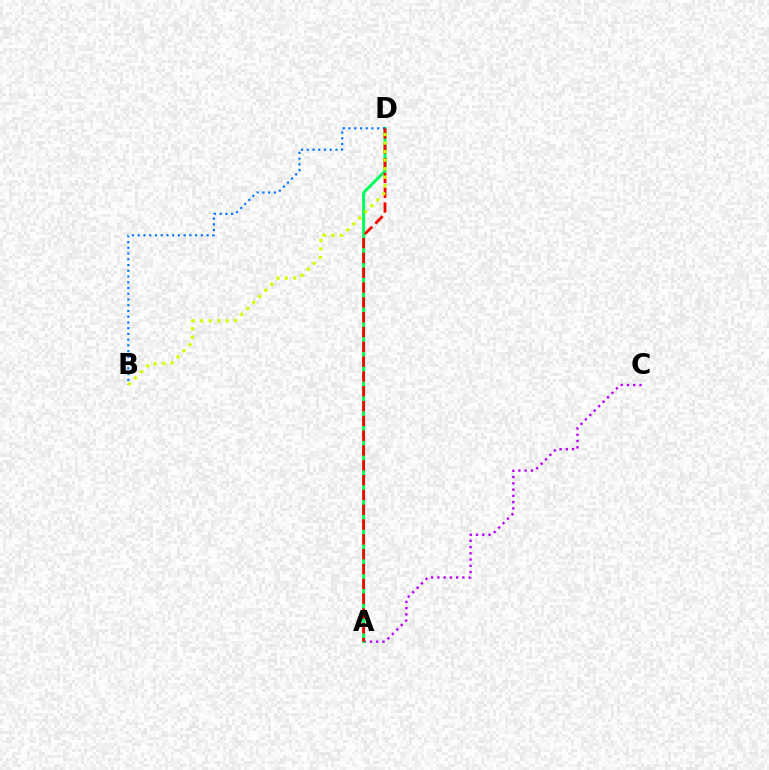{('A', 'C'): [{'color': '#b900ff', 'line_style': 'dotted', 'thickness': 1.7}], ('A', 'D'): [{'color': '#00ff5c', 'line_style': 'solid', 'thickness': 2.15}, {'color': '#ff0000', 'line_style': 'dashed', 'thickness': 2.01}], ('B', 'D'): [{'color': '#0074ff', 'line_style': 'dotted', 'thickness': 1.56}, {'color': '#d1ff00', 'line_style': 'dotted', 'thickness': 2.32}]}